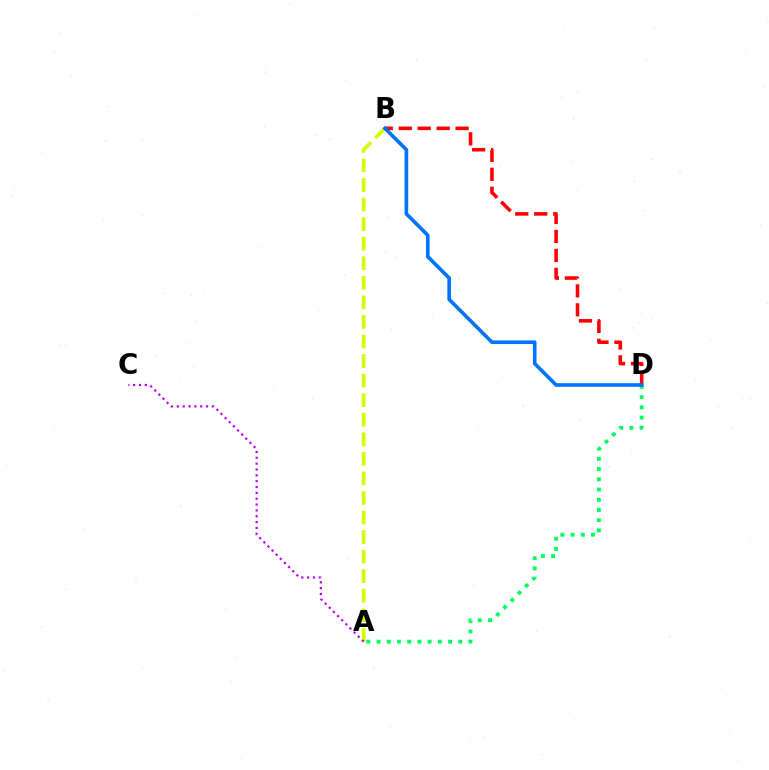{('A', 'D'): [{'color': '#00ff5c', 'line_style': 'dotted', 'thickness': 2.78}], ('B', 'D'): [{'color': '#ff0000', 'line_style': 'dashed', 'thickness': 2.58}, {'color': '#0074ff', 'line_style': 'solid', 'thickness': 2.62}], ('A', 'B'): [{'color': '#d1ff00', 'line_style': 'dashed', 'thickness': 2.66}], ('A', 'C'): [{'color': '#b900ff', 'line_style': 'dotted', 'thickness': 1.59}]}